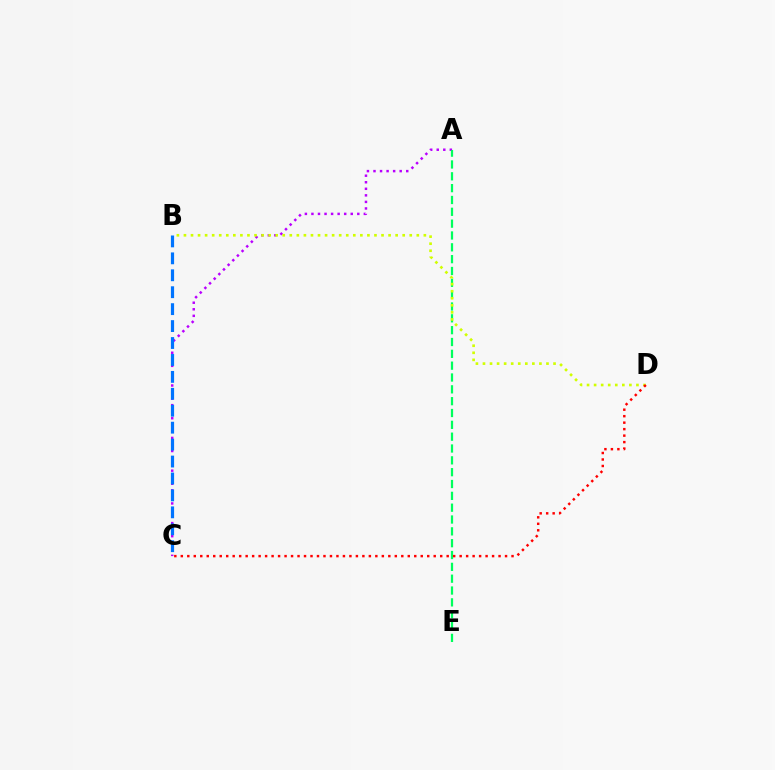{('A', 'C'): [{'color': '#b900ff', 'line_style': 'dotted', 'thickness': 1.78}], ('A', 'E'): [{'color': '#00ff5c', 'line_style': 'dashed', 'thickness': 1.61}], ('B', 'C'): [{'color': '#0074ff', 'line_style': 'dashed', 'thickness': 2.3}], ('B', 'D'): [{'color': '#d1ff00', 'line_style': 'dotted', 'thickness': 1.92}], ('C', 'D'): [{'color': '#ff0000', 'line_style': 'dotted', 'thickness': 1.76}]}